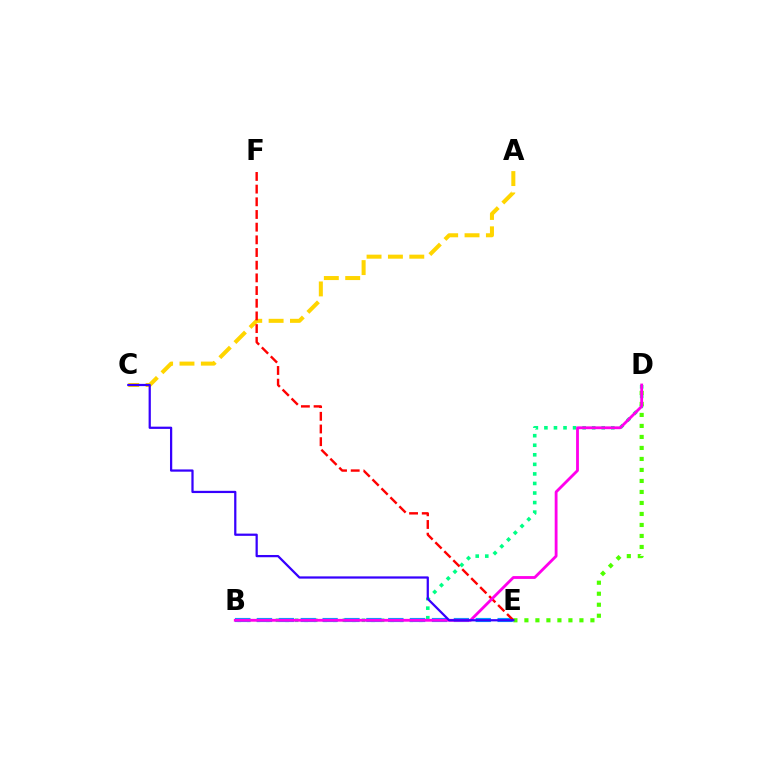{('A', 'C'): [{'color': '#ffd500', 'line_style': 'dashed', 'thickness': 2.9}], ('B', 'D'): [{'color': '#00ff86', 'line_style': 'dotted', 'thickness': 2.6}, {'color': '#ff00ed', 'line_style': 'solid', 'thickness': 2.03}], ('D', 'E'): [{'color': '#4fff00', 'line_style': 'dotted', 'thickness': 2.99}], ('B', 'E'): [{'color': '#009eff', 'line_style': 'dashed', 'thickness': 2.97}], ('E', 'F'): [{'color': '#ff0000', 'line_style': 'dashed', 'thickness': 1.72}], ('C', 'E'): [{'color': '#3700ff', 'line_style': 'solid', 'thickness': 1.62}]}